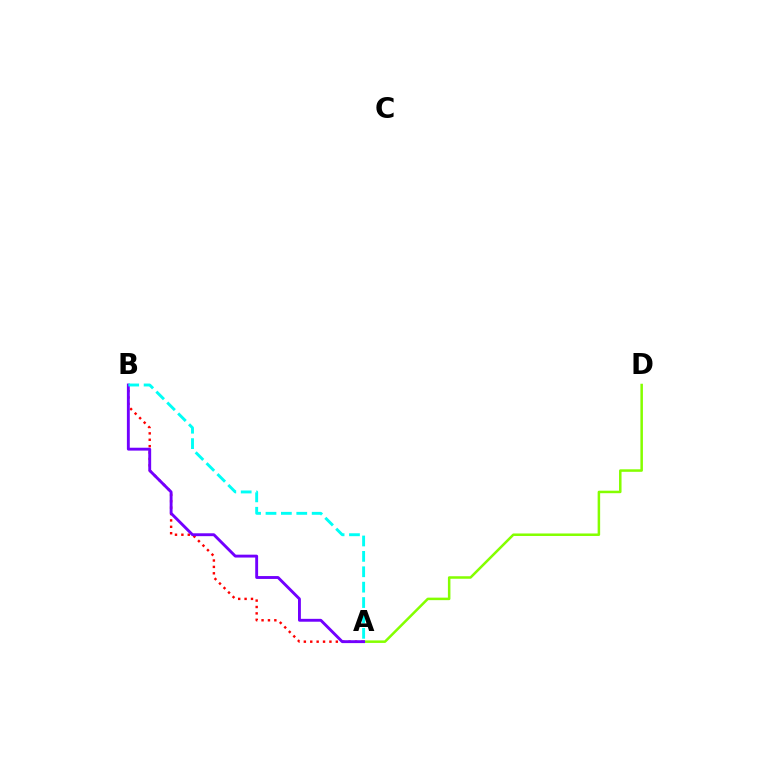{('A', 'B'): [{'color': '#ff0000', 'line_style': 'dotted', 'thickness': 1.74}, {'color': '#7200ff', 'line_style': 'solid', 'thickness': 2.07}, {'color': '#00fff6', 'line_style': 'dashed', 'thickness': 2.09}], ('A', 'D'): [{'color': '#84ff00', 'line_style': 'solid', 'thickness': 1.81}]}